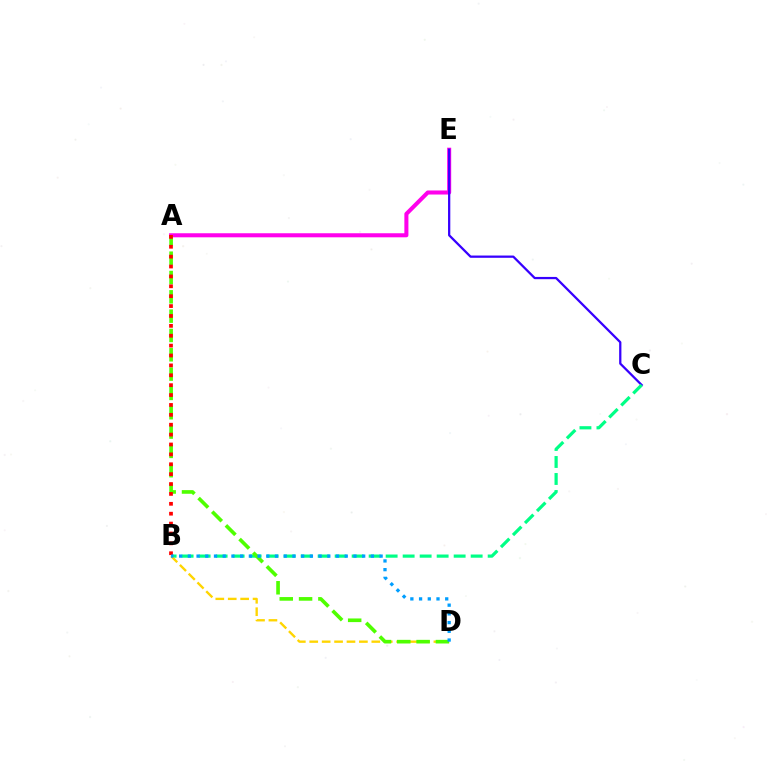{('A', 'E'): [{'color': '#ff00ed', 'line_style': 'solid', 'thickness': 2.92}], ('C', 'E'): [{'color': '#3700ff', 'line_style': 'solid', 'thickness': 1.63}], ('B', 'C'): [{'color': '#00ff86', 'line_style': 'dashed', 'thickness': 2.31}], ('B', 'D'): [{'color': '#ffd500', 'line_style': 'dashed', 'thickness': 1.69}, {'color': '#009eff', 'line_style': 'dotted', 'thickness': 2.37}], ('A', 'D'): [{'color': '#4fff00', 'line_style': 'dashed', 'thickness': 2.62}], ('A', 'B'): [{'color': '#ff0000', 'line_style': 'dotted', 'thickness': 2.69}]}